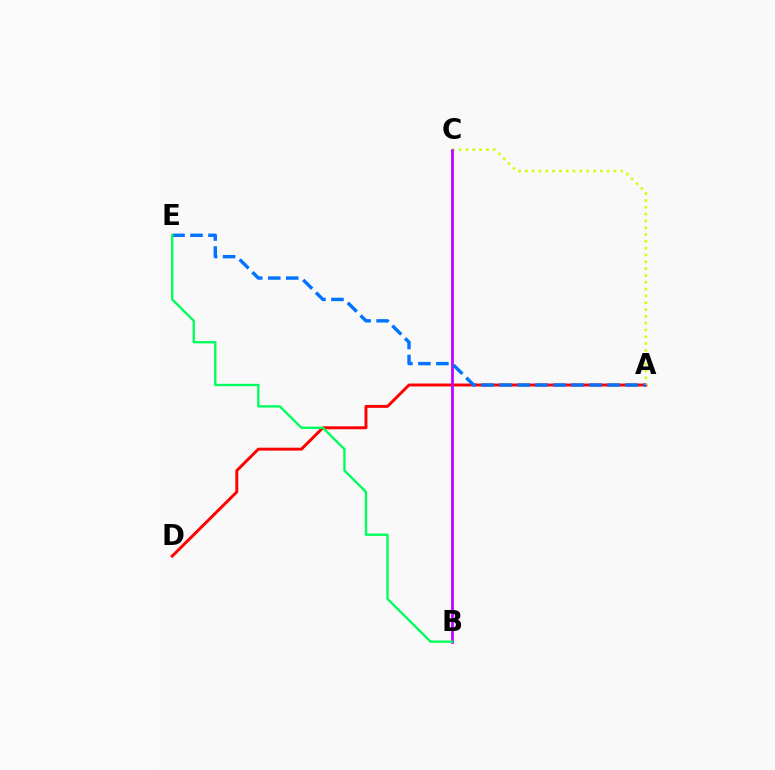{('A', 'D'): [{'color': '#ff0000', 'line_style': 'solid', 'thickness': 2.11}], ('A', 'C'): [{'color': '#d1ff00', 'line_style': 'dotted', 'thickness': 1.85}], ('B', 'C'): [{'color': '#b900ff', 'line_style': 'solid', 'thickness': 1.95}], ('A', 'E'): [{'color': '#0074ff', 'line_style': 'dashed', 'thickness': 2.44}], ('B', 'E'): [{'color': '#00ff5c', 'line_style': 'solid', 'thickness': 1.68}]}